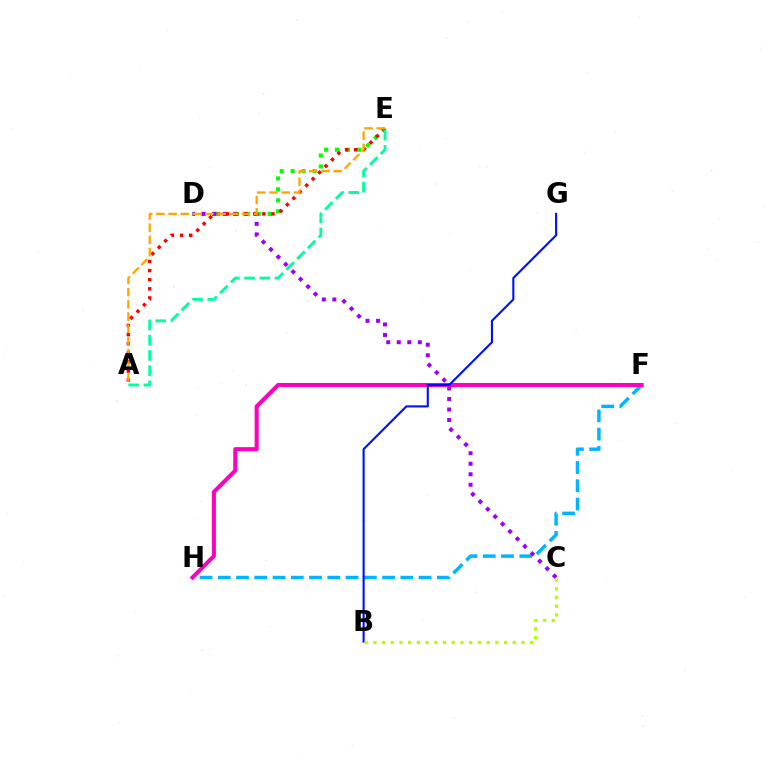{('F', 'H'): [{'color': '#00b5ff', 'line_style': 'dashed', 'thickness': 2.48}, {'color': '#ff00bd', 'line_style': 'solid', 'thickness': 2.91}], ('D', 'E'): [{'color': '#08ff00', 'line_style': 'dotted', 'thickness': 2.98}], ('C', 'D'): [{'color': '#9b00ff', 'line_style': 'dotted', 'thickness': 2.86}], ('A', 'E'): [{'color': '#ff0000', 'line_style': 'dotted', 'thickness': 2.48}, {'color': '#ffa500', 'line_style': 'dashed', 'thickness': 1.66}, {'color': '#00ff9d', 'line_style': 'dashed', 'thickness': 2.07}], ('B', 'G'): [{'color': '#0010ff', 'line_style': 'solid', 'thickness': 1.52}], ('B', 'C'): [{'color': '#b3ff00', 'line_style': 'dotted', 'thickness': 2.37}]}